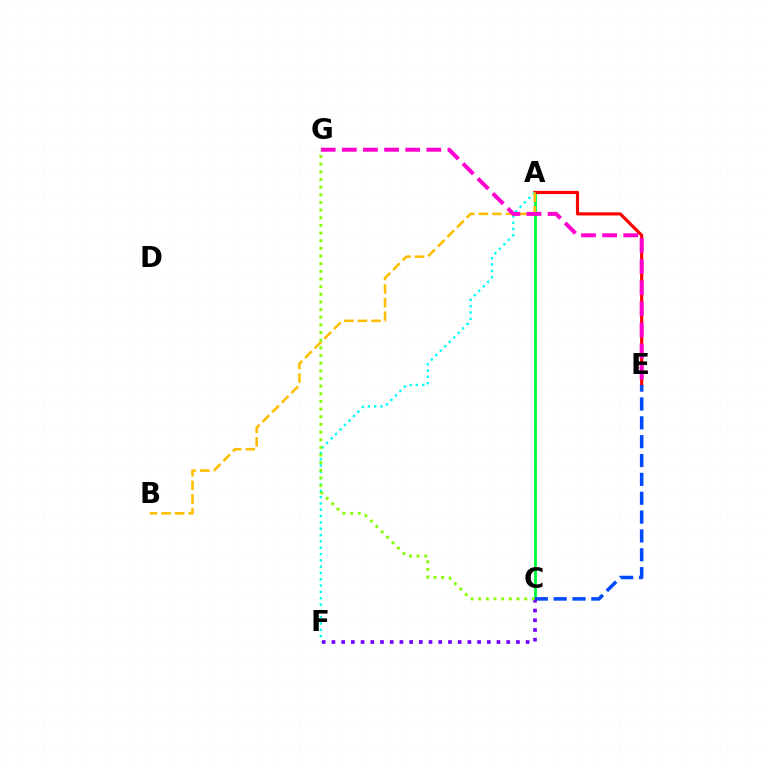{('A', 'C'): [{'color': '#00ff39', 'line_style': 'solid', 'thickness': 2.06}], ('A', 'E'): [{'color': '#ff0000', 'line_style': 'solid', 'thickness': 2.27}], ('A', 'F'): [{'color': '#00fff6', 'line_style': 'dotted', 'thickness': 1.72}], ('A', 'B'): [{'color': '#ffbd00', 'line_style': 'dashed', 'thickness': 1.85}], ('C', 'E'): [{'color': '#004bff', 'line_style': 'dashed', 'thickness': 2.56}], ('C', 'F'): [{'color': '#7200ff', 'line_style': 'dotted', 'thickness': 2.64}], ('E', 'G'): [{'color': '#ff00cf', 'line_style': 'dashed', 'thickness': 2.87}], ('C', 'G'): [{'color': '#84ff00', 'line_style': 'dotted', 'thickness': 2.08}]}